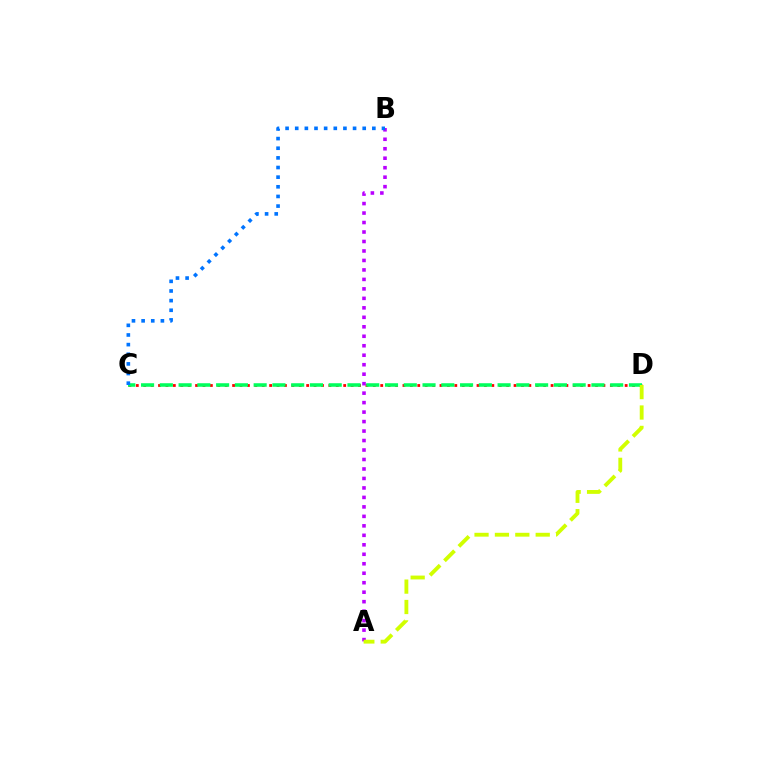{('C', 'D'): [{'color': '#ff0000', 'line_style': 'dotted', 'thickness': 2.01}, {'color': '#00ff5c', 'line_style': 'dashed', 'thickness': 2.55}], ('A', 'B'): [{'color': '#b900ff', 'line_style': 'dotted', 'thickness': 2.58}], ('A', 'D'): [{'color': '#d1ff00', 'line_style': 'dashed', 'thickness': 2.77}], ('B', 'C'): [{'color': '#0074ff', 'line_style': 'dotted', 'thickness': 2.62}]}